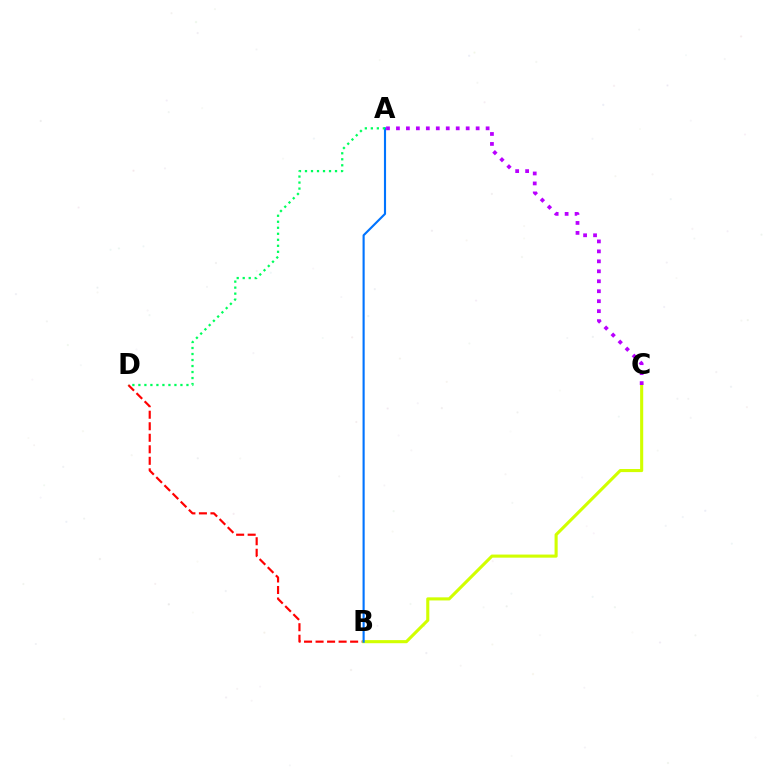{('B', 'D'): [{'color': '#ff0000', 'line_style': 'dashed', 'thickness': 1.57}], ('B', 'C'): [{'color': '#d1ff00', 'line_style': 'solid', 'thickness': 2.23}], ('A', 'B'): [{'color': '#0074ff', 'line_style': 'solid', 'thickness': 1.53}], ('A', 'D'): [{'color': '#00ff5c', 'line_style': 'dotted', 'thickness': 1.63}], ('A', 'C'): [{'color': '#b900ff', 'line_style': 'dotted', 'thickness': 2.71}]}